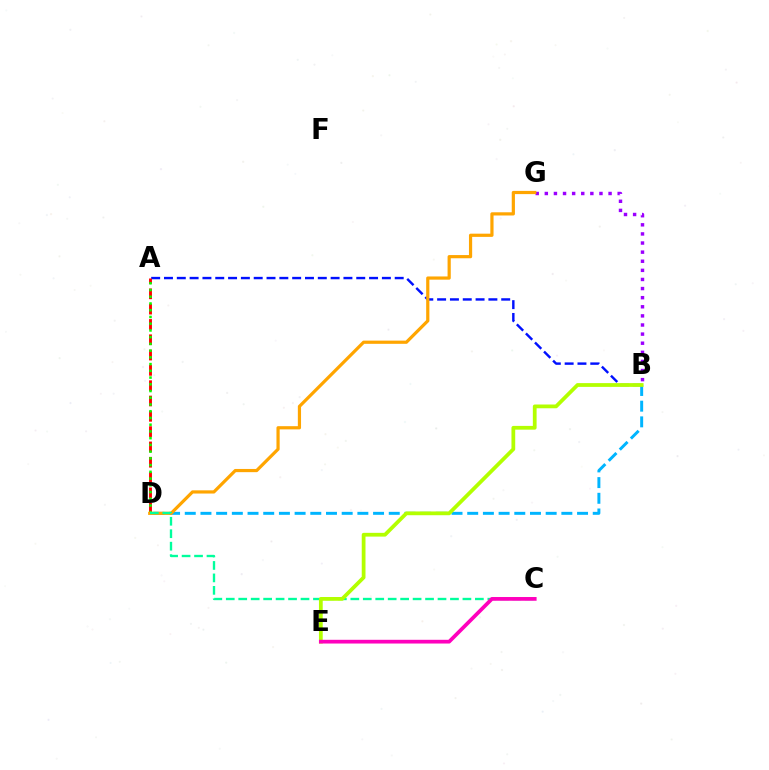{('B', 'D'): [{'color': '#00b5ff', 'line_style': 'dashed', 'thickness': 2.13}], ('B', 'G'): [{'color': '#9b00ff', 'line_style': 'dotted', 'thickness': 2.47}], ('A', 'B'): [{'color': '#0010ff', 'line_style': 'dashed', 'thickness': 1.74}], ('A', 'D'): [{'color': '#ff0000', 'line_style': 'dashed', 'thickness': 2.08}, {'color': '#08ff00', 'line_style': 'dotted', 'thickness': 1.83}], ('D', 'G'): [{'color': '#ffa500', 'line_style': 'solid', 'thickness': 2.3}], ('C', 'D'): [{'color': '#00ff9d', 'line_style': 'dashed', 'thickness': 1.69}], ('B', 'E'): [{'color': '#b3ff00', 'line_style': 'solid', 'thickness': 2.71}], ('C', 'E'): [{'color': '#ff00bd', 'line_style': 'solid', 'thickness': 2.69}]}